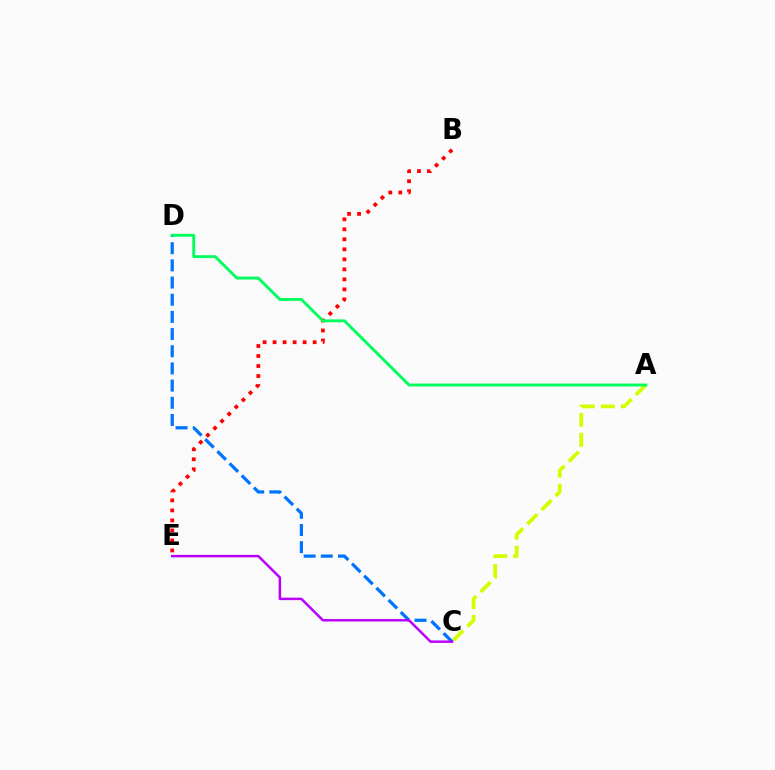{('C', 'D'): [{'color': '#0074ff', 'line_style': 'dashed', 'thickness': 2.33}], ('B', 'E'): [{'color': '#ff0000', 'line_style': 'dotted', 'thickness': 2.72}], ('A', 'C'): [{'color': '#d1ff00', 'line_style': 'dashed', 'thickness': 2.71}], ('A', 'D'): [{'color': '#00ff5c', 'line_style': 'solid', 'thickness': 2.08}], ('C', 'E'): [{'color': '#b900ff', 'line_style': 'solid', 'thickness': 1.78}]}